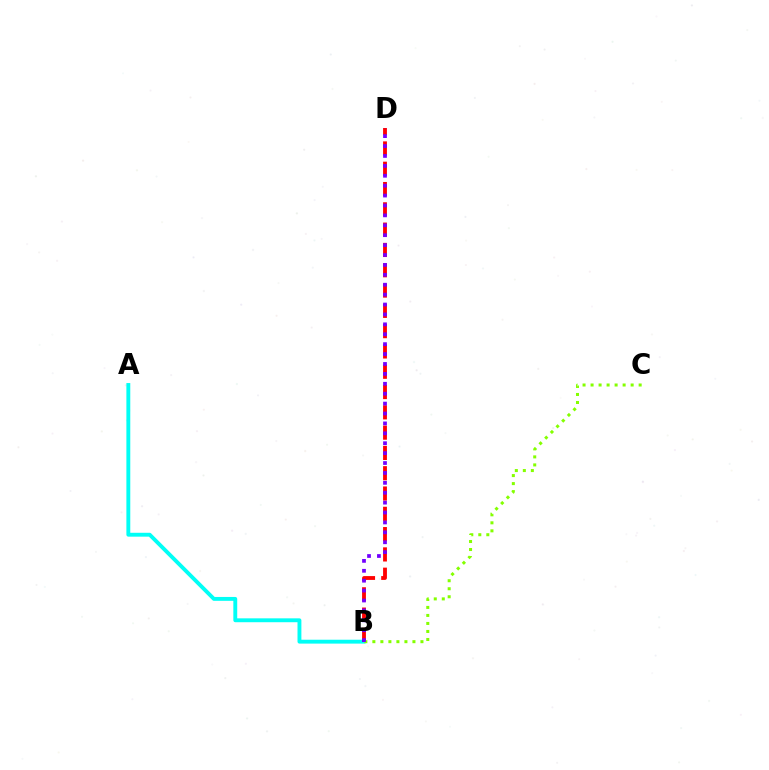{('A', 'B'): [{'color': '#00fff6', 'line_style': 'solid', 'thickness': 2.79}], ('B', 'D'): [{'color': '#ff0000', 'line_style': 'dashed', 'thickness': 2.76}, {'color': '#7200ff', 'line_style': 'dotted', 'thickness': 2.69}], ('B', 'C'): [{'color': '#84ff00', 'line_style': 'dotted', 'thickness': 2.18}]}